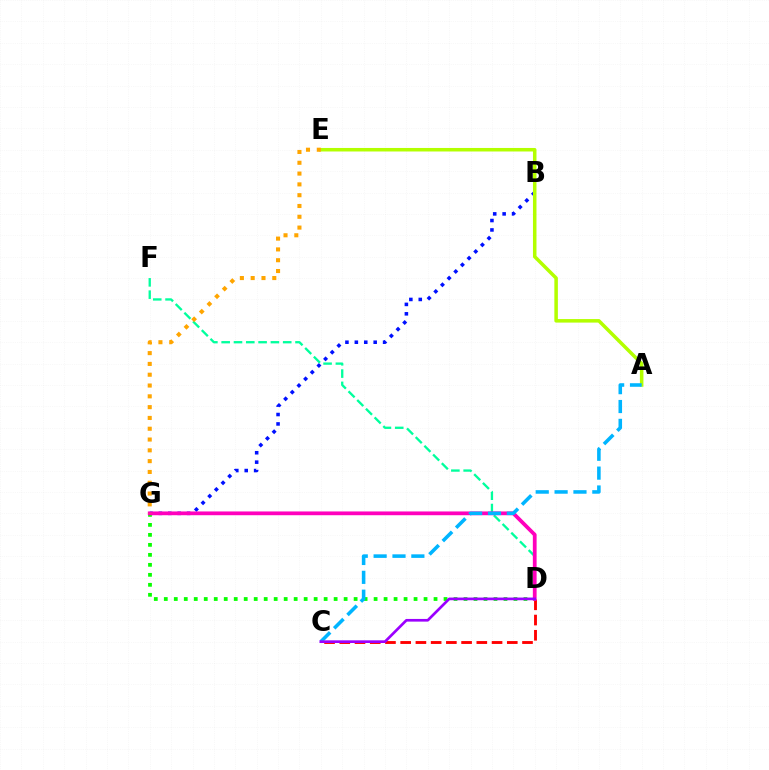{('B', 'G'): [{'color': '#0010ff', 'line_style': 'dotted', 'thickness': 2.56}], ('D', 'F'): [{'color': '#00ff9d', 'line_style': 'dashed', 'thickness': 1.67}], ('C', 'D'): [{'color': '#ff0000', 'line_style': 'dashed', 'thickness': 2.07}, {'color': '#9b00ff', 'line_style': 'solid', 'thickness': 1.93}], ('D', 'G'): [{'color': '#08ff00', 'line_style': 'dotted', 'thickness': 2.71}, {'color': '#ff00bd', 'line_style': 'solid', 'thickness': 2.71}], ('A', 'E'): [{'color': '#b3ff00', 'line_style': 'solid', 'thickness': 2.54}], ('A', 'C'): [{'color': '#00b5ff', 'line_style': 'dashed', 'thickness': 2.56}], ('E', 'G'): [{'color': '#ffa500', 'line_style': 'dotted', 'thickness': 2.94}]}